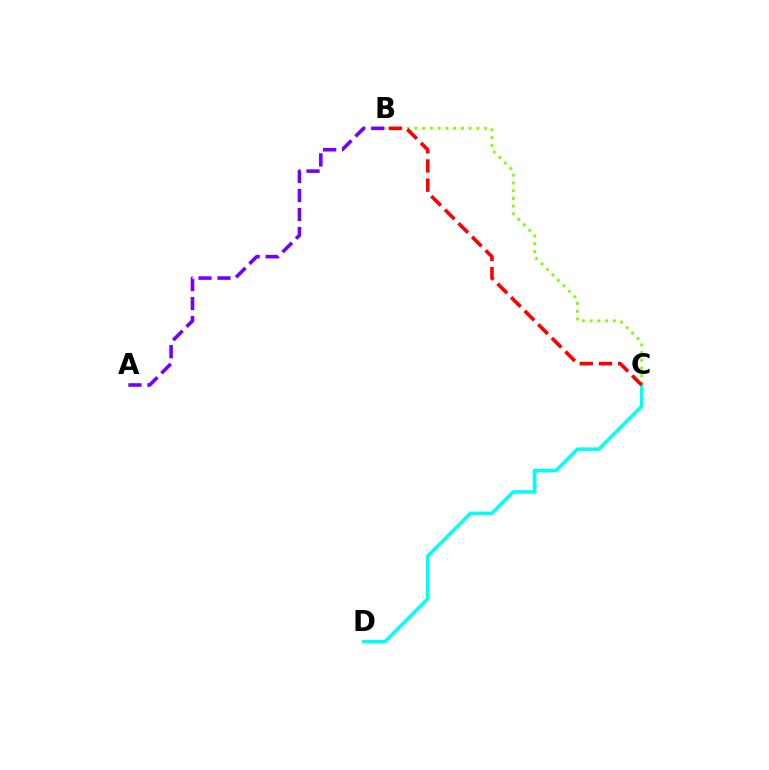{('C', 'D'): [{'color': '#00fff6', 'line_style': 'solid', 'thickness': 2.54}], ('A', 'B'): [{'color': '#7200ff', 'line_style': 'dashed', 'thickness': 2.58}], ('B', 'C'): [{'color': '#84ff00', 'line_style': 'dotted', 'thickness': 2.1}, {'color': '#ff0000', 'line_style': 'dashed', 'thickness': 2.61}]}